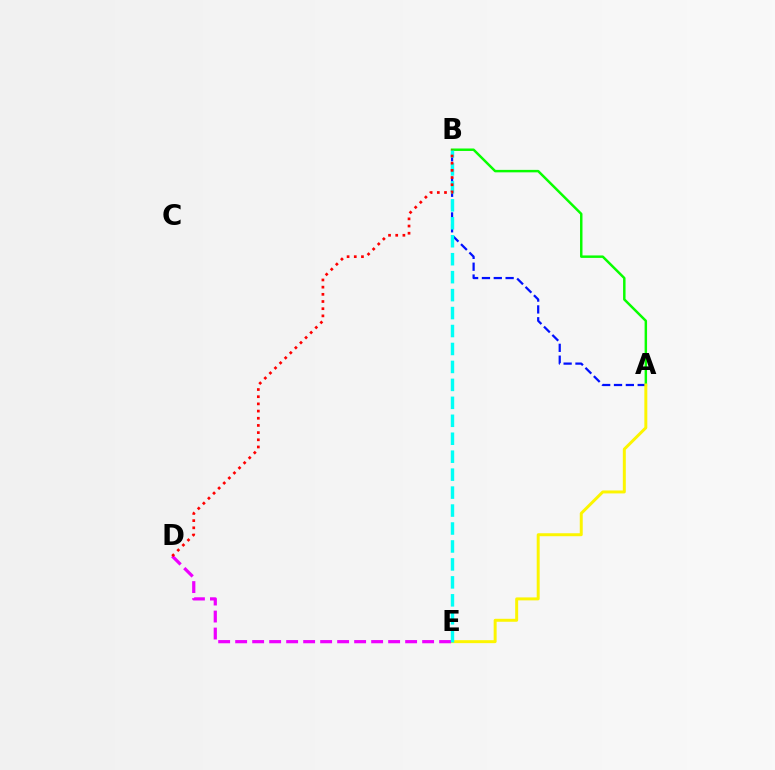{('A', 'B'): [{'color': '#08ff00', 'line_style': 'solid', 'thickness': 1.78}, {'color': '#0010ff', 'line_style': 'dashed', 'thickness': 1.61}], ('A', 'E'): [{'color': '#fcf500', 'line_style': 'solid', 'thickness': 2.13}], ('D', 'E'): [{'color': '#ee00ff', 'line_style': 'dashed', 'thickness': 2.31}], ('B', 'E'): [{'color': '#00fff6', 'line_style': 'dashed', 'thickness': 2.44}], ('B', 'D'): [{'color': '#ff0000', 'line_style': 'dotted', 'thickness': 1.95}]}